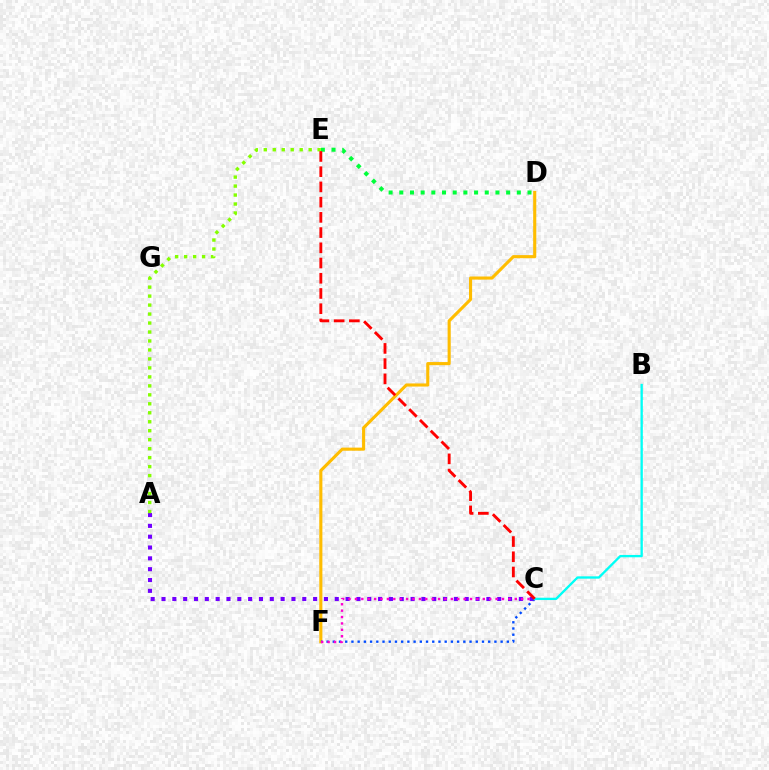{('D', 'F'): [{'color': '#ffbd00', 'line_style': 'solid', 'thickness': 2.24}], ('A', 'C'): [{'color': '#7200ff', 'line_style': 'dotted', 'thickness': 2.94}], ('C', 'F'): [{'color': '#004bff', 'line_style': 'dotted', 'thickness': 1.69}, {'color': '#ff00cf', 'line_style': 'dotted', 'thickness': 1.74}], ('B', 'C'): [{'color': '#00fff6', 'line_style': 'solid', 'thickness': 1.67}], ('D', 'E'): [{'color': '#00ff39', 'line_style': 'dotted', 'thickness': 2.9}], ('A', 'E'): [{'color': '#84ff00', 'line_style': 'dotted', 'thickness': 2.44}], ('C', 'E'): [{'color': '#ff0000', 'line_style': 'dashed', 'thickness': 2.07}]}